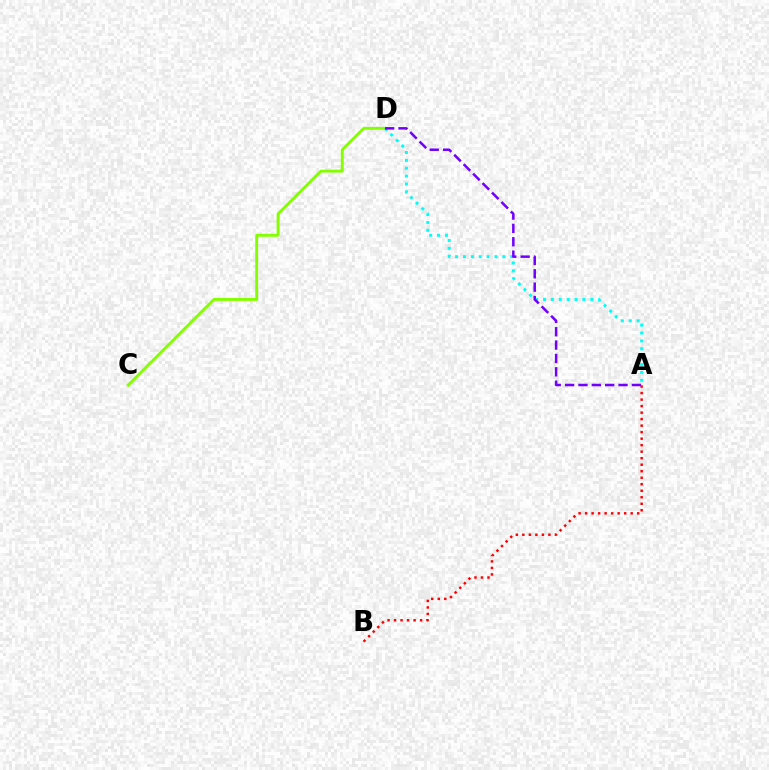{('C', 'D'): [{'color': '#84ff00', 'line_style': 'solid', 'thickness': 2.08}], ('A', 'D'): [{'color': '#00fff6', 'line_style': 'dotted', 'thickness': 2.14}, {'color': '#7200ff', 'line_style': 'dashed', 'thickness': 1.81}], ('A', 'B'): [{'color': '#ff0000', 'line_style': 'dotted', 'thickness': 1.77}]}